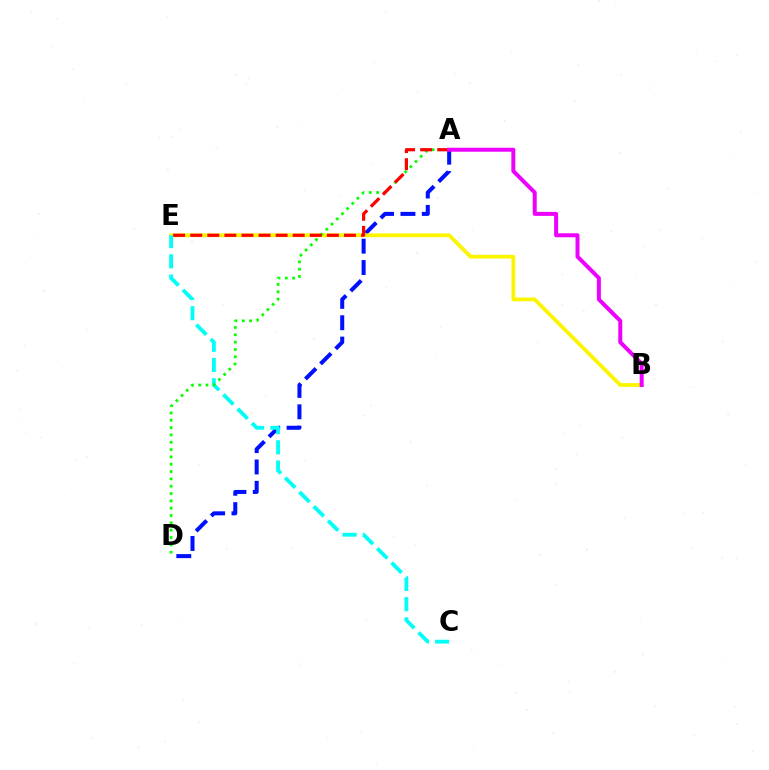{('A', 'D'): [{'color': '#0010ff', 'line_style': 'dashed', 'thickness': 2.9}, {'color': '#08ff00', 'line_style': 'dotted', 'thickness': 1.99}], ('B', 'E'): [{'color': '#fcf500', 'line_style': 'solid', 'thickness': 2.72}], ('C', 'E'): [{'color': '#00fff6', 'line_style': 'dashed', 'thickness': 2.75}], ('A', 'E'): [{'color': '#ff0000', 'line_style': 'dashed', 'thickness': 2.32}], ('A', 'B'): [{'color': '#ee00ff', 'line_style': 'solid', 'thickness': 2.86}]}